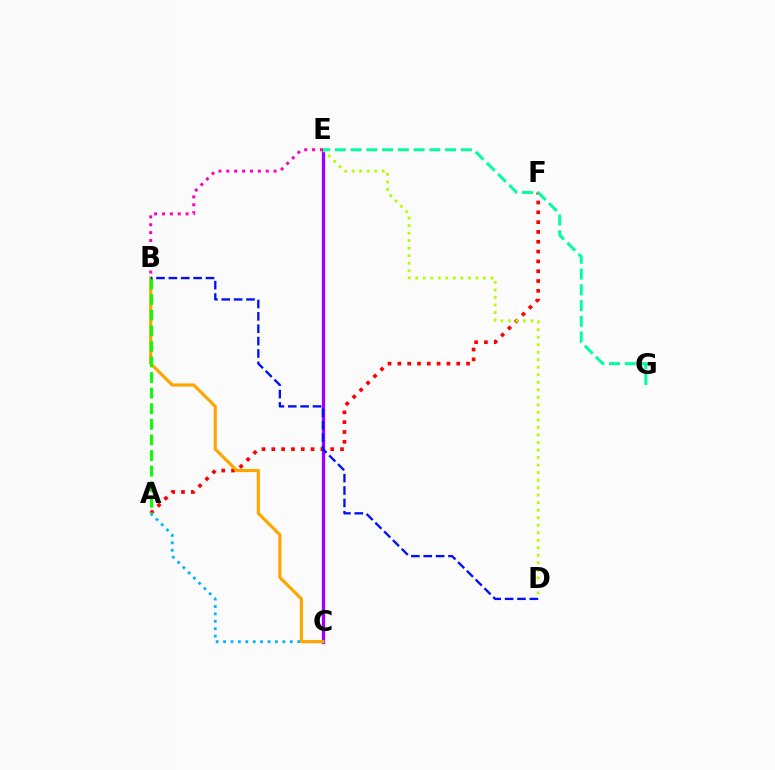{('C', 'E'): [{'color': '#9b00ff', 'line_style': 'solid', 'thickness': 2.36}], ('A', 'F'): [{'color': '#ff0000', 'line_style': 'dotted', 'thickness': 2.67}], ('D', 'E'): [{'color': '#b3ff00', 'line_style': 'dotted', 'thickness': 2.04}], ('A', 'C'): [{'color': '#00b5ff', 'line_style': 'dotted', 'thickness': 2.01}], ('B', 'C'): [{'color': '#ffa500', 'line_style': 'solid', 'thickness': 2.26}], ('A', 'B'): [{'color': '#08ff00', 'line_style': 'dashed', 'thickness': 2.12}], ('E', 'G'): [{'color': '#00ff9d', 'line_style': 'dashed', 'thickness': 2.14}], ('B', 'D'): [{'color': '#0010ff', 'line_style': 'dashed', 'thickness': 1.68}], ('B', 'E'): [{'color': '#ff00bd', 'line_style': 'dotted', 'thickness': 2.14}]}